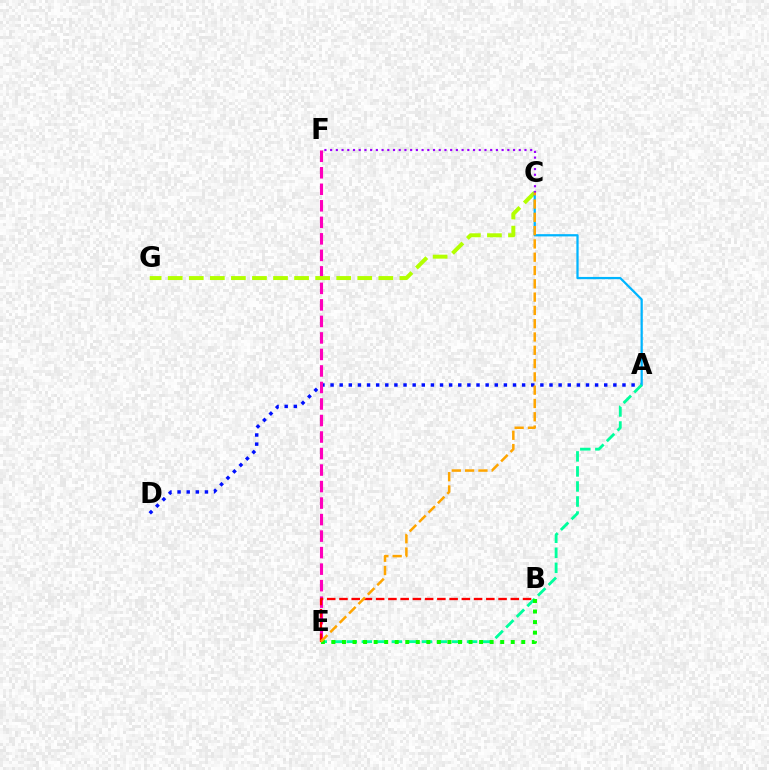{('A', 'D'): [{'color': '#0010ff', 'line_style': 'dotted', 'thickness': 2.48}], ('E', 'F'): [{'color': '#ff00bd', 'line_style': 'dashed', 'thickness': 2.24}], ('C', 'G'): [{'color': '#b3ff00', 'line_style': 'dashed', 'thickness': 2.86}], ('A', 'C'): [{'color': '#00b5ff', 'line_style': 'solid', 'thickness': 1.62}], ('A', 'E'): [{'color': '#00ff9d', 'line_style': 'dashed', 'thickness': 2.04}], ('C', 'F'): [{'color': '#9b00ff', 'line_style': 'dotted', 'thickness': 1.55}], ('B', 'E'): [{'color': '#ff0000', 'line_style': 'dashed', 'thickness': 1.66}, {'color': '#08ff00', 'line_style': 'dotted', 'thickness': 2.87}], ('C', 'E'): [{'color': '#ffa500', 'line_style': 'dashed', 'thickness': 1.81}]}